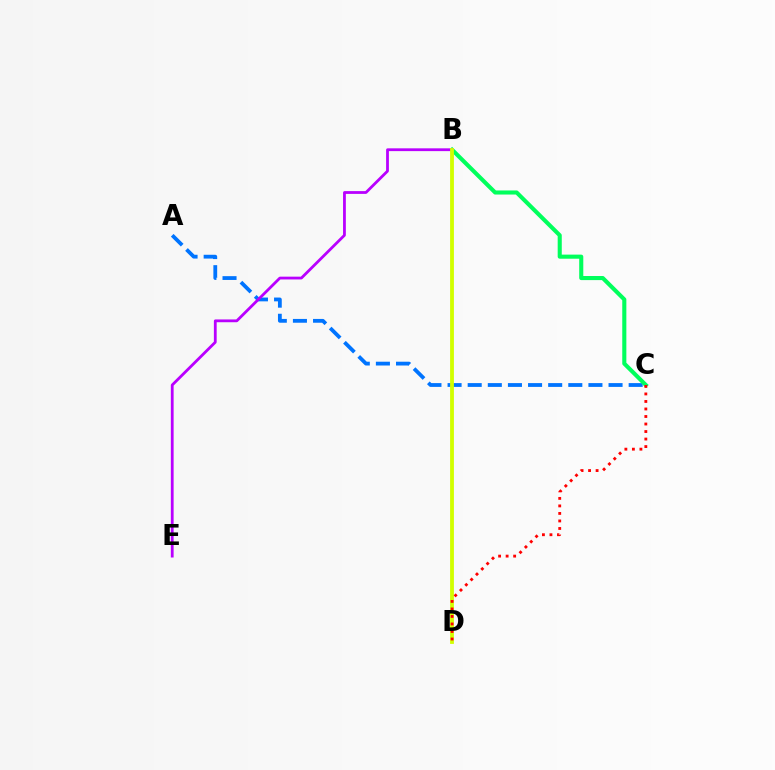{('A', 'C'): [{'color': '#0074ff', 'line_style': 'dashed', 'thickness': 2.73}], ('B', 'C'): [{'color': '#00ff5c', 'line_style': 'solid', 'thickness': 2.94}], ('B', 'E'): [{'color': '#b900ff', 'line_style': 'solid', 'thickness': 2.01}], ('B', 'D'): [{'color': '#d1ff00', 'line_style': 'solid', 'thickness': 2.74}], ('C', 'D'): [{'color': '#ff0000', 'line_style': 'dotted', 'thickness': 2.04}]}